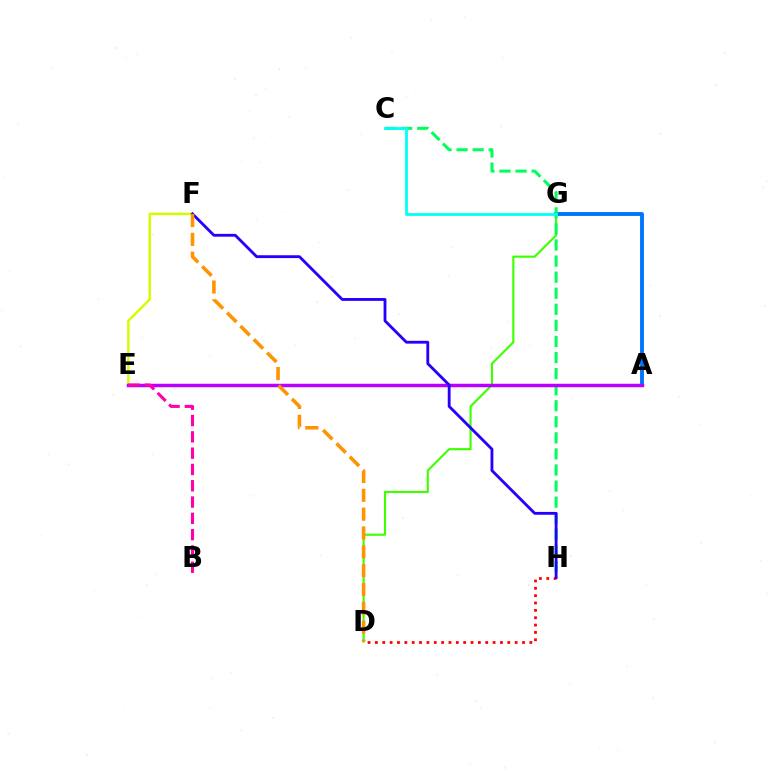{('D', 'G'): [{'color': '#3dff00', 'line_style': 'solid', 'thickness': 1.53}], ('A', 'G'): [{'color': '#0074ff', 'line_style': 'solid', 'thickness': 2.79}], ('D', 'H'): [{'color': '#ff0000', 'line_style': 'dotted', 'thickness': 2.0}], ('E', 'F'): [{'color': '#d1ff00', 'line_style': 'solid', 'thickness': 1.76}], ('C', 'H'): [{'color': '#00ff5c', 'line_style': 'dashed', 'thickness': 2.18}], ('A', 'E'): [{'color': '#b900ff', 'line_style': 'solid', 'thickness': 2.5}], ('F', 'H'): [{'color': '#2500ff', 'line_style': 'solid', 'thickness': 2.04}], ('B', 'E'): [{'color': '#ff00ac', 'line_style': 'dashed', 'thickness': 2.21}], ('D', 'F'): [{'color': '#ff9400', 'line_style': 'dashed', 'thickness': 2.56}], ('C', 'G'): [{'color': '#00fff6', 'line_style': 'solid', 'thickness': 2.0}]}